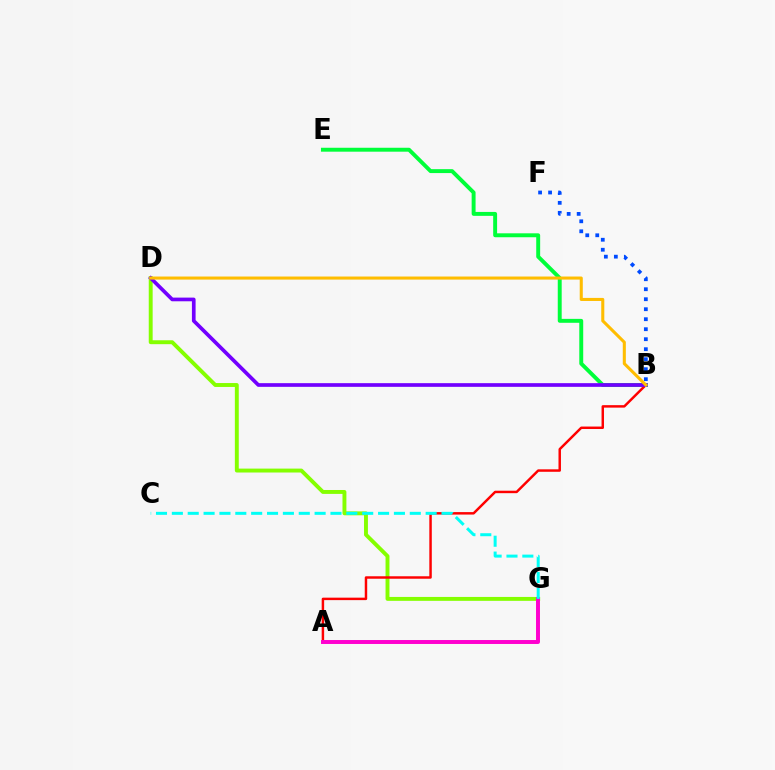{('B', 'E'): [{'color': '#00ff39', 'line_style': 'solid', 'thickness': 2.82}], ('B', 'F'): [{'color': '#004bff', 'line_style': 'dotted', 'thickness': 2.72}], ('D', 'G'): [{'color': '#84ff00', 'line_style': 'solid', 'thickness': 2.81}], ('A', 'B'): [{'color': '#ff0000', 'line_style': 'solid', 'thickness': 1.77}], ('A', 'G'): [{'color': '#ff00cf', 'line_style': 'solid', 'thickness': 2.84}], ('B', 'D'): [{'color': '#7200ff', 'line_style': 'solid', 'thickness': 2.65}, {'color': '#ffbd00', 'line_style': 'solid', 'thickness': 2.2}], ('C', 'G'): [{'color': '#00fff6', 'line_style': 'dashed', 'thickness': 2.15}]}